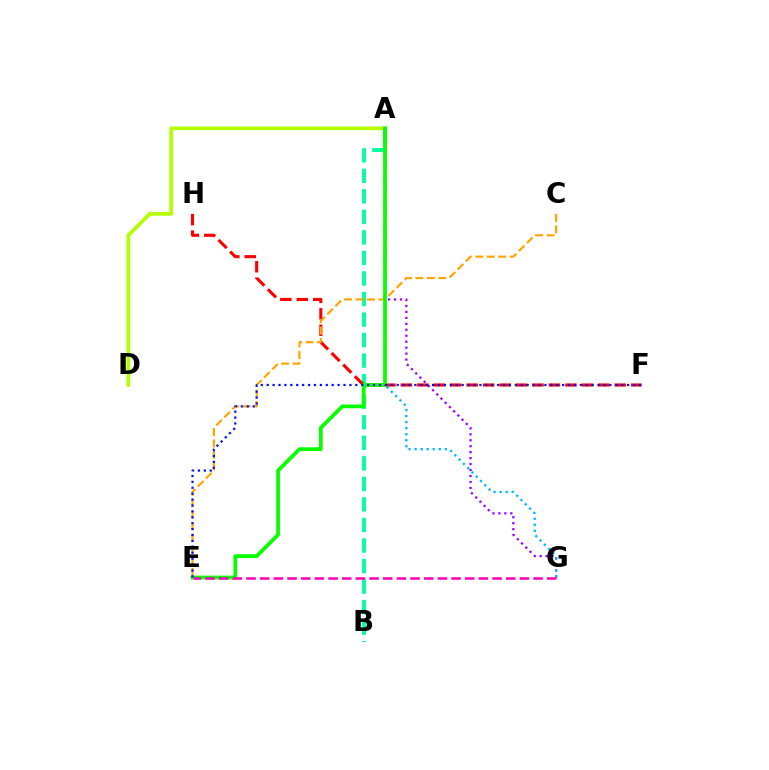{('A', 'B'): [{'color': '#00ff9d', 'line_style': 'dashed', 'thickness': 2.79}], ('A', 'D'): [{'color': '#b3ff00', 'line_style': 'solid', 'thickness': 2.65}], ('F', 'H'): [{'color': '#ff0000', 'line_style': 'dashed', 'thickness': 2.24}], ('A', 'G'): [{'color': '#9b00ff', 'line_style': 'dotted', 'thickness': 1.62}, {'color': '#00b5ff', 'line_style': 'dotted', 'thickness': 1.64}], ('C', 'E'): [{'color': '#ffa500', 'line_style': 'dashed', 'thickness': 1.56}], ('A', 'E'): [{'color': '#08ff00', 'line_style': 'solid', 'thickness': 2.71}], ('E', 'G'): [{'color': '#ff00bd', 'line_style': 'dashed', 'thickness': 1.86}], ('E', 'F'): [{'color': '#0010ff', 'line_style': 'dotted', 'thickness': 1.61}]}